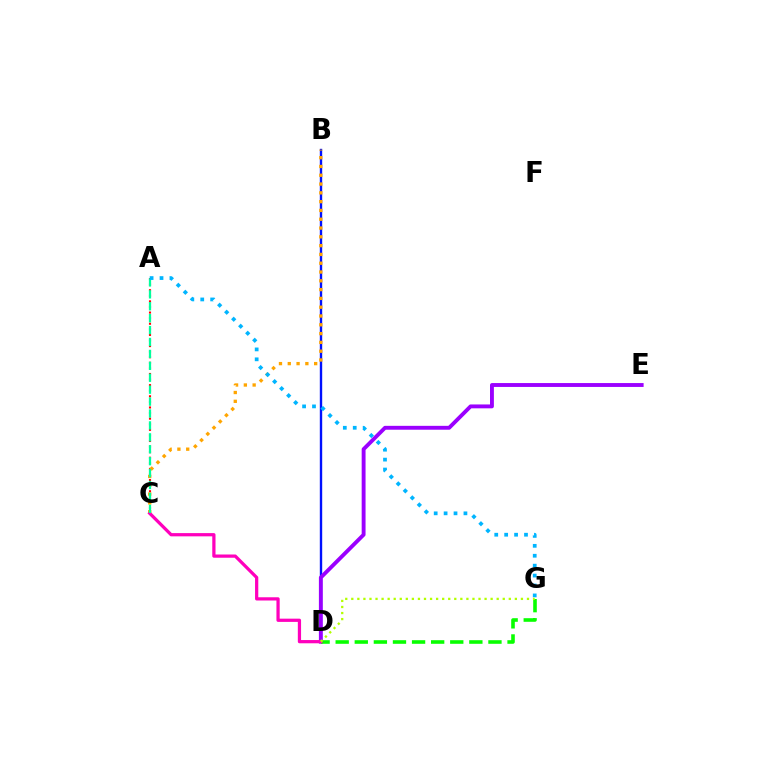{('A', 'C'): [{'color': '#ff0000', 'line_style': 'dotted', 'thickness': 1.52}, {'color': '#00ff9d', 'line_style': 'dashed', 'thickness': 1.62}], ('B', 'D'): [{'color': '#0010ff', 'line_style': 'solid', 'thickness': 1.71}], ('D', 'E'): [{'color': '#9b00ff', 'line_style': 'solid', 'thickness': 2.79}], ('D', 'G'): [{'color': '#08ff00', 'line_style': 'dashed', 'thickness': 2.59}, {'color': '#b3ff00', 'line_style': 'dotted', 'thickness': 1.65}], ('B', 'C'): [{'color': '#ffa500', 'line_style': 'dotted', 'thickness': 2.39}], ('C', 'D'): [{'color': '#ff00bd', 'line_style': 'solid', 'thickness': 2.33}], ('A', 'G'): [{'color': '#00b5ff', 'line_style': 'dotted', 'thickness': 2.69}]}